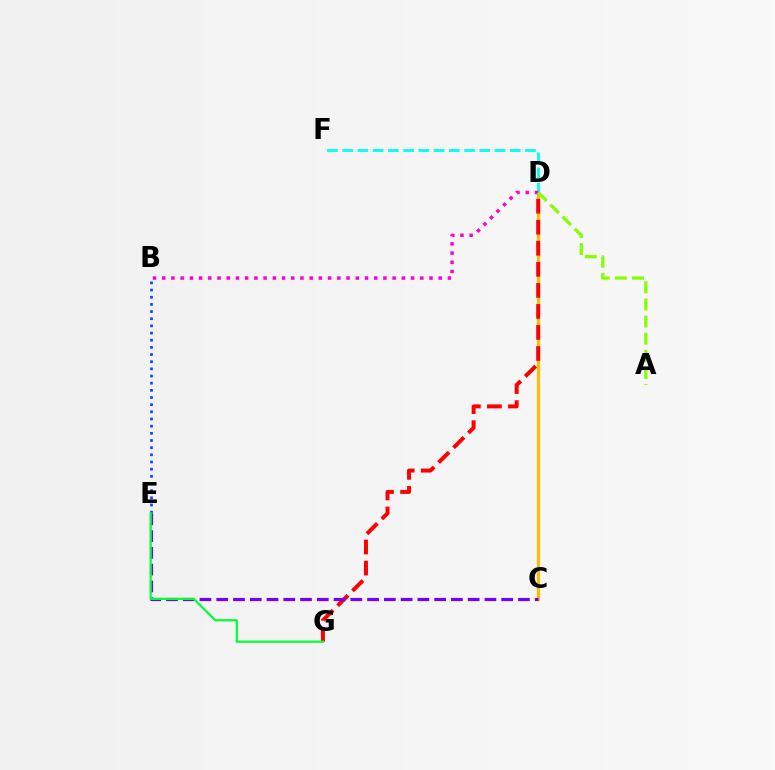{('C', 'D'): [{'color': '#ffbd00', 'line_style': 'solid', 'thickness': 2.29}], ('D', 'G'): [{'color': '#ff0000', 'line_style': 'dashed', 'thickness': 2.86}], ('D', 'F'): [{'color': '#00fff6', 'line_style': 'dashed', 'thickness': 2.07}], ('B', 'D'): [{'color': '#ff00cf', 'line_style': 'dotted', 'thickness': 2.5}], ('A', 'D'): [{'color': '#84ff00', 'line_style': 'dashed', 'thickness': 2.33}], ('C', 'E'): [{'color': '#7200ff', 'line_style': 'dashed', 'thickness': 2.28}], ('B', 'E'): [{'color': '#004bff', 'line_style': 'dotted', 'thickness': 1.95}], ('E', 'G'): [{'color': '#00ff39', 'line_style': 'solid', 'thickness': 1.6}]}